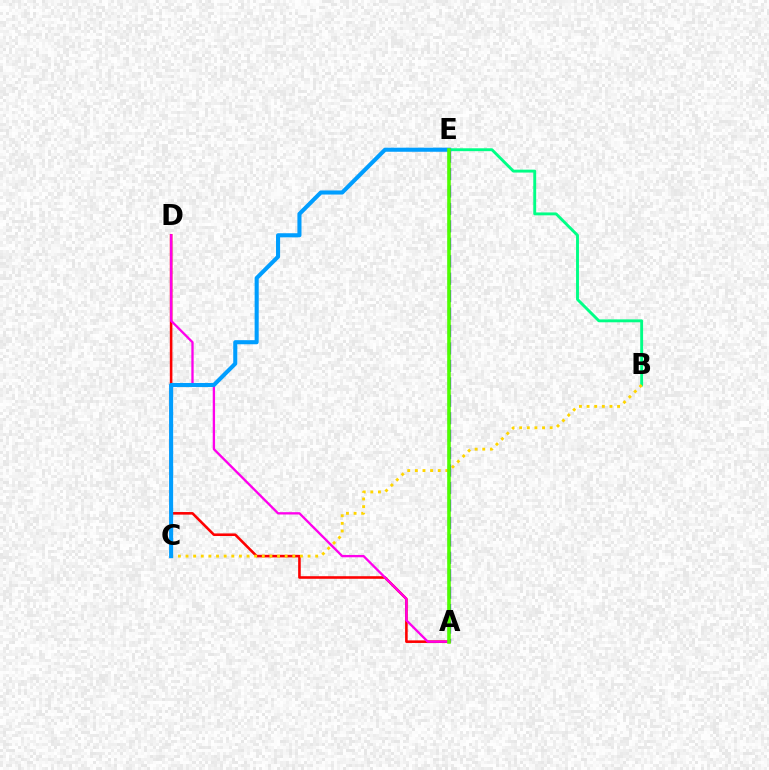{('A', 'E'): [{'color': '#3700ff', 'line_style': 'dashed', 'thickness': 2.37}, {'color': '#4fff00', 'line_style': 'solid', 'thickness': 2.58}], ('B', 'E'): [{'color': '#00ff86', 'line_style': 'solid', 'thickness': 2.08}], ('A', 'D'): [{'color': '#ff0000', 'line_style': 'solid', 'thickness': 1.86}, {'color': '#ff00ed', 'line_style': 'solid', 'thickness': 1.67}], ('B', 'C'): [{'color': '#ffd500', 'line_style': 'dotted', 'thickness': 2.07}], ('C', 'E'): [{'color': '#009eff', 'line_style': 'solid', 'thickness': 2.93}]}